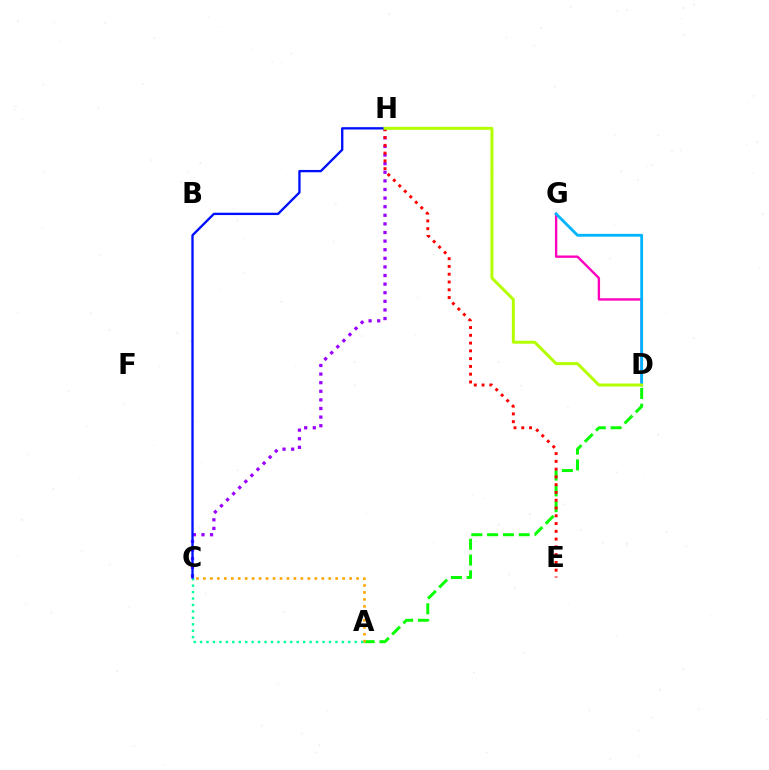{('D', 'G'): [{'color': '#ff00bd', 'line_style': 'solid', 'thickness': 1.7}, {'color': '#00b5ff', 'line_style': 'solid', 'thickness': 2.03}], ('A', 'D'): [{'color': '#08ff00', 'line_style': 'dashed', 'thickness': 2.15}], ('A', 'C'): [{'color': '#ffa500', 'line_style': 'dotted', 'thickness': 1.89}, {'color': '#00ff9d', 'line_style': 'dotted', 'thickness': 1.75}], ('C', 'H'): [{'color': '#9b00ff', 'line_style': 'dotted', 'thickness': 2.34}, {'color': '#0010ff', 'line_style': 'solid', 'thickness': 1.69}], ('E', 'H'): [{'color': '#ff0000', 'line_style': 'dotted', 'thickness': 2.11}], ('D', 'H'): [{'color': '#b3ff00', 'line_style': 'solid', 'thickness': 2.15}]}